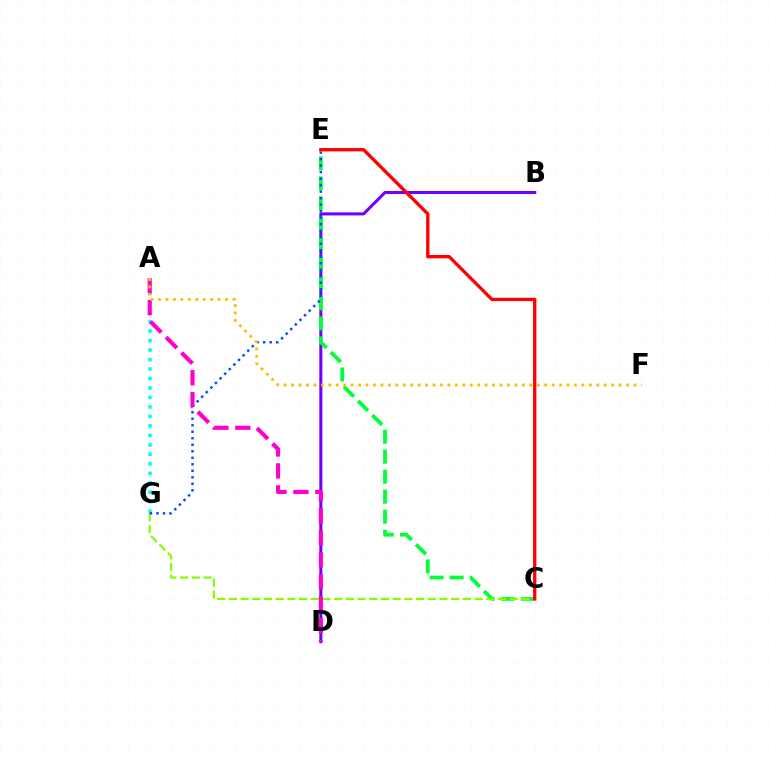{('B', 'D'): [{'color': '#7200ff', 'line_style': 'solid', 'thickness': 2.19}], ('C', 'E'): [{'color': '#00ff39', 'line_style': 'dashed', 'thickness': 2.72}, {'color': '#ff0000', 'line_style': 'solid', 'thickness': 2.39}], ('C', 'G'): [{'color': '#84ff00', 'line_style': 'dashed', 'thickness': 1.59}], ('A', 'G'): [{'color': '#00fff6', 'line_style': 'dotted', 'thickness': 2.58}], ('E', 'G'): [{'color': '#004bff', 'line_style': 'dotted', 'thickness': 1.77}], ('A', 'D'): [{'color': '#ff00cf', 'line_style': 'dashed', 'thickness': 2.98}], ('A', 'F'): [{'color': '#ffbd00', 'line_style': 'dotted', 'thickness': 2.02}]}